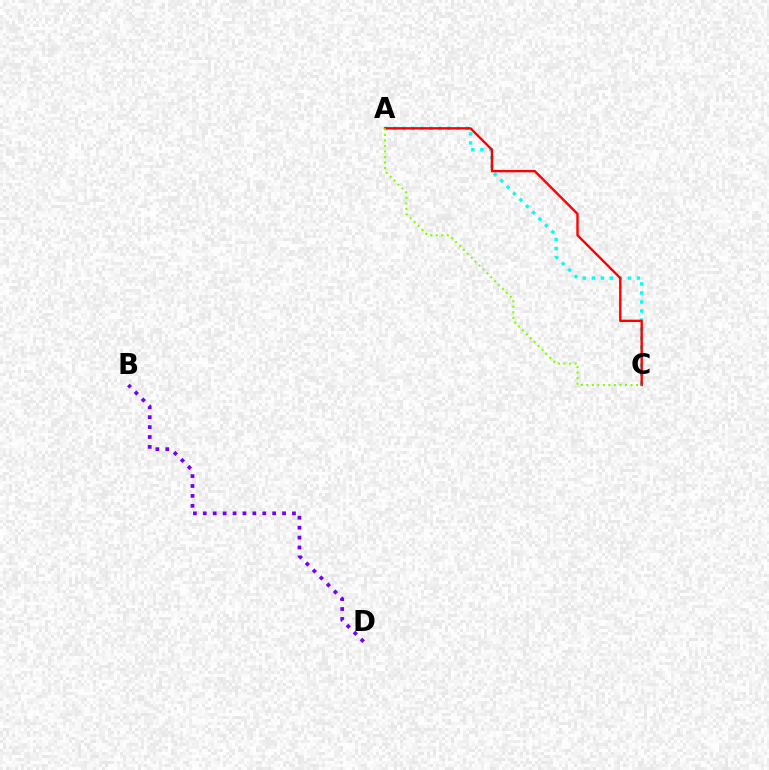{('B', 'D'): [{'color': '#7200ff', 'line_style': 'dotted', 'thickness': 2.69}], ('A', 'C'): [{'color': '#00fff6', 'line_style': 'dotted', 'thickness': 2.45}, {'color': '#ff0000', 'line_style': 'solid', 'thickness': 1.71}, {'color': '#84ff00', 'line_style': 'dotted', 'thickness': 1.5}]}